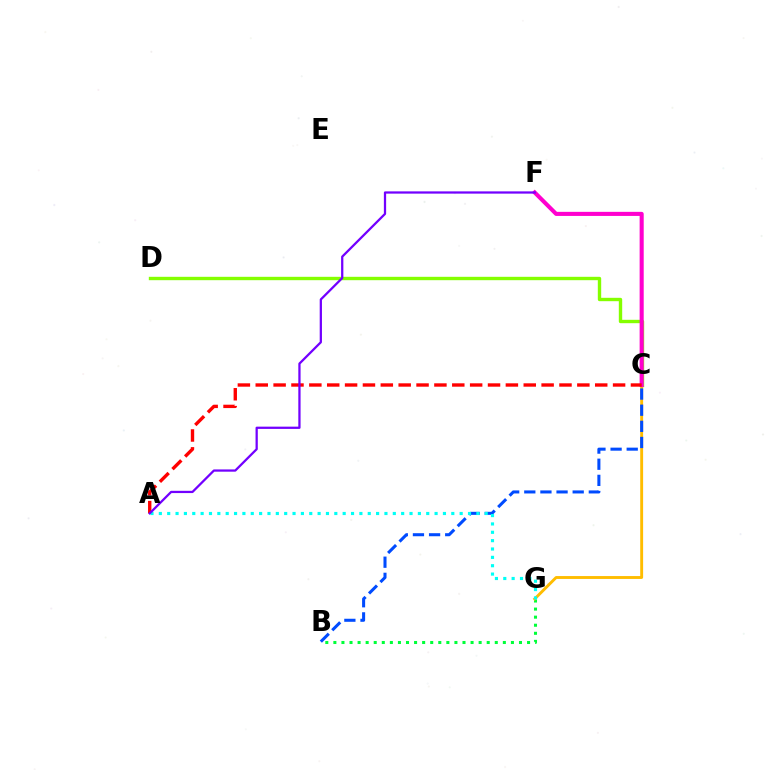{('B', 'G'): [{'color': '#00ff39', 'line_style': 'dotted', 'thickness': 2.19}], ('C', 'D'): [{'color': '#84ff00', 'line_style': 'solid', 'thickness': 2.43}], ('C', 'G'): [{'color': '#ffbd00', 'line_style': 'solid', 'thickness': 2.08}], ('C', 'F'): [{'color': '#ff00cf', 'line_style': 'solid', 'thickness': 2.94}], ('B', 'C'): [{'color': '#004bff', 'line_style': 'dashed', 'thickness': 2.19}], ('A', 'C'): [{'color': '#ff0000', 'line_style': 'dashed', 'thickness': 2.43}], ('A', 'G'): [{'color': '#00fff6', 'line_style': 'dotted', 'thickness': 2.27}], ('A', 'F'): [{'color': '#7200ff', 'line_style': 'solid', 'thickness': 1.63}]}